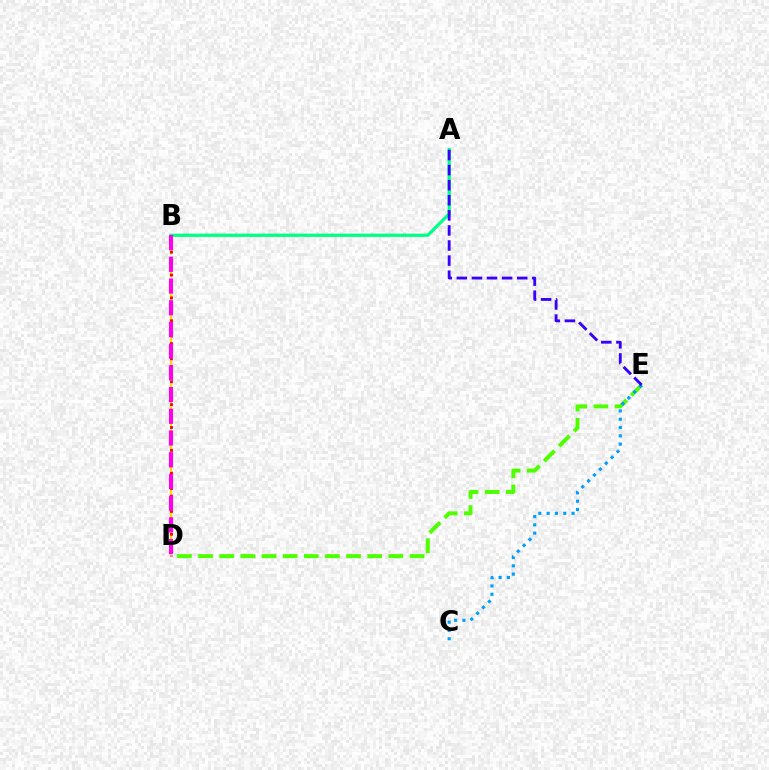{('B', 'D'): [{'color': '#ffd500', 'line_style': 'dashed', 'thickness': 1.55}, {'color': '#ff0000', 'line_style': 'dotted', 'thickness': 2.07}, {'color': '#ff00ed', 'line_style': 'dashed', 'thickness': 2.95}], ('A', 'B'): [{'color': '#00ff86', 'line_style': 'solid', 'thickness': 2.33}], ('D', 'E'): [{'color': '#4fff00', 'line_style': 'dashed', 'thickness': 2.87}], ('C', 'E'): [{'color': '#009eff', 'line_style': 'dotted', 'thickness': 2.26}], ('A', 'E'): [{'color': '#3700ff', 'line_style': 'dashed', 'thickness': 2.05}]}